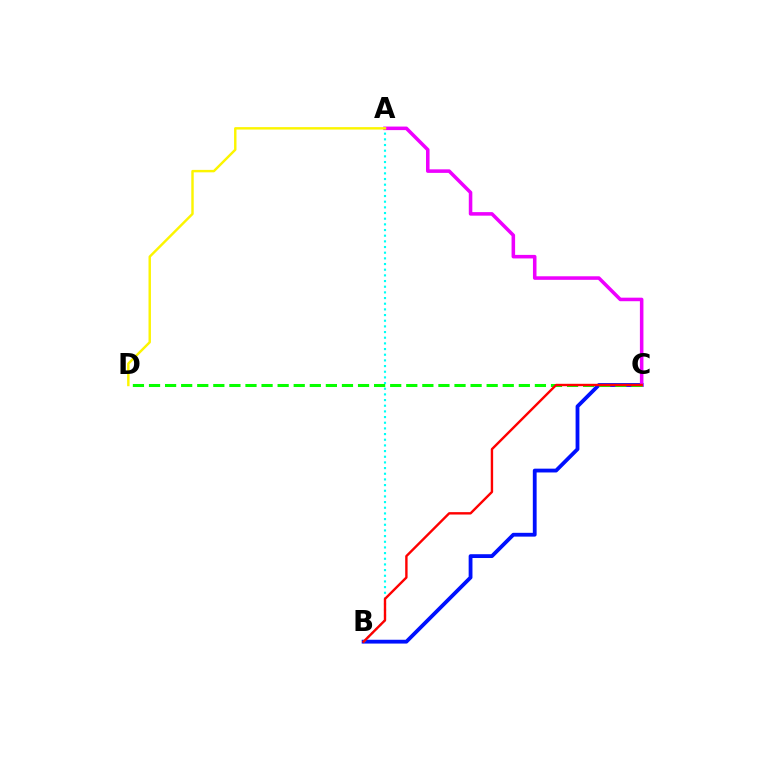{('B', 'C'): [{'color': '#0010ff', 'line_style': 'solid', 'thickness': 2.74}, {'color': '#ff0000', 'line_style': 'solid', 'thickness': 1.72}], ('A', 'B'): [{'color': '#00fff6', 'line_style': 'dotted', 'thickness': 1.54}], ('A', 'C'): [{'color': '#ee00ff', 'line_style': 'solid', 'thickness': 2.55}], ('C', 'D'): [{'color': '#08ff00', 'line_style': 'dashed', 'thickness': 2.18}], ('A', 'D'): [{'color': '#fcf500', 'line_style': 'solid', 'thickness': 1.75}]}